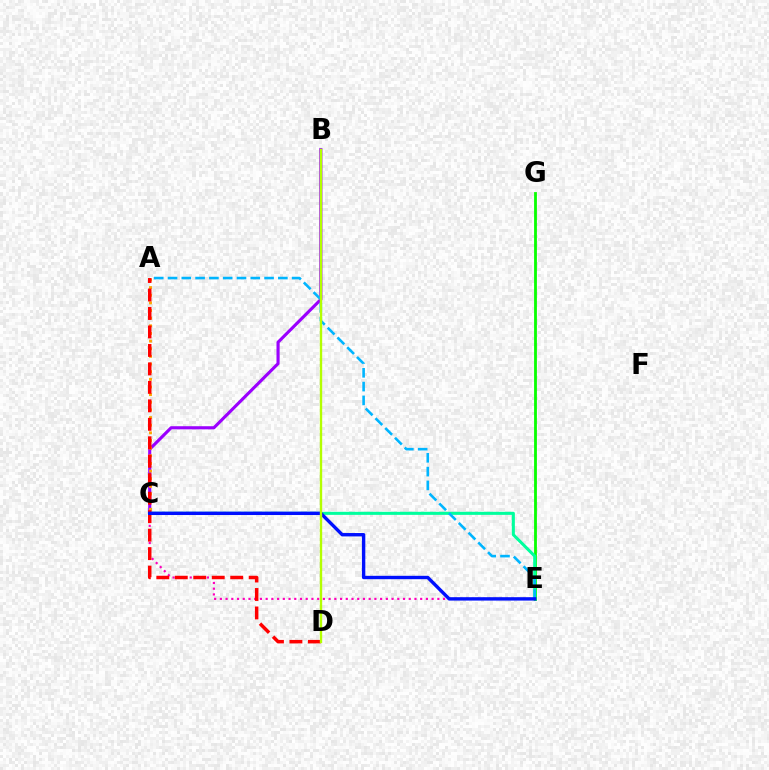{('E', 'G'): [{'color': '#08ff00', 'line_style': 'solid', 'thickness': 2.02}], ('C', 'E'): [{'color': '#ff00bd', 'line_style': 'dotted', 'thickness': 1.56}, {'color': '#00ff9d', 'line_style': 'solid', 'thickness': 2.2}, {'color': '#0010ff', 'line_style': 'solid', 'thickness': 2.44}], ('B', 'C'): [{'color': '#9b00ff', 'line_style': 'solid', 'thickness': 2.25}], ('A', 'E'): [{'color': '#00b5ff', 'line_style': 'dashed', 'thickness': 1.87}], ('A', 'C'): [{'color': '#ffa500', 'line_style': 'dotted', 'thickness': 2.08}], ('A', 'D'): [{'color': '#ff0000', 'line_style': 'dashed', 'thickness': 2.51}], ('B', 'D'): [{'color': '#b3ff00', 'line_style': 'solid', 'thickness': 1.71}]}